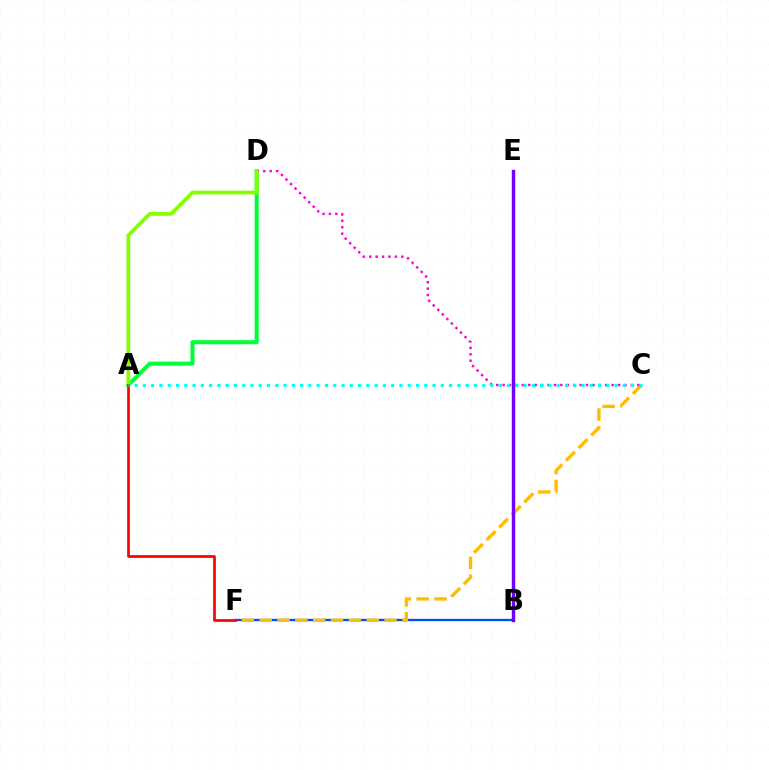{('A', 'D'): [{'color': '#00ff39', 'line_style': 'solid', 'thickness': 2.9}, {'color': '#84ff00', 'line_style': 'solid', 'thickness': 2.7}], ('B', 'F'): [{'color': '#004bff', 'line_style': 'solid', 'thickness': 1.67}], ('C', 'F'): [{'color': '#ffbd00', 'line_style': 'dashed', 'thickness': 2.42}], ('C', 'D'): [{'color': '#ff00cf', 'line_style': 'dotted', 'thickness': 1.74}], ('A', 'F'): [{'color': '#ff0000', 'line_style': 'solid', 'thickness': 1.94}], ('A', 'C'): [{'color': '#00fff6', 'line_style': 'dotted', 'thickness': 2.25}], ('B', 'E'): [{'color': '#7200ff', 'line_style': 'solid', 'thickness': 2.46}]}